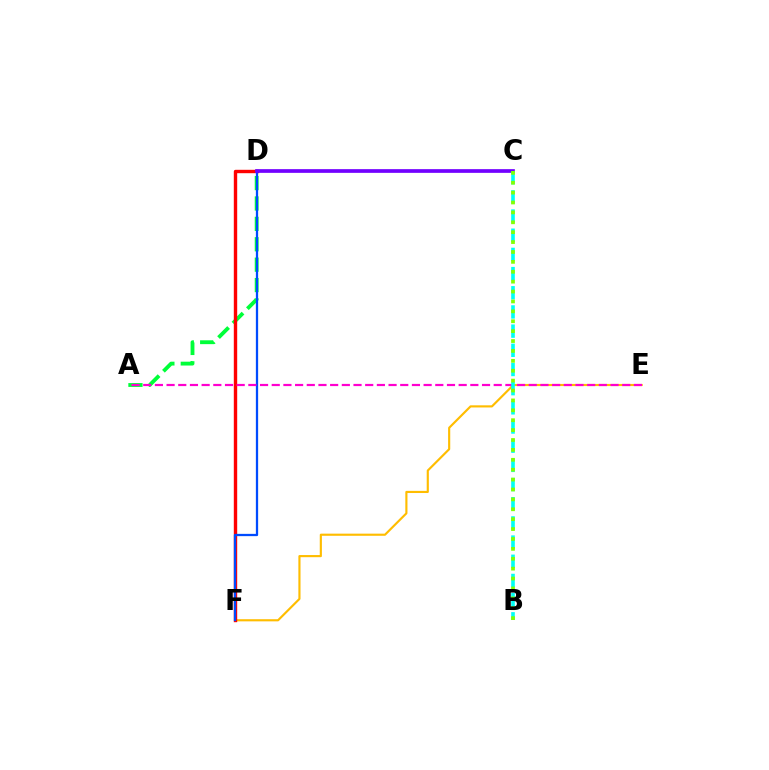{('A', 'D'): [{'color': '#00ff39', 'line_style': 'dashed', 'thickness': 2.77}], ('E', 'F'): [{'color': '#ffbd00', 'line_style': 'solid', 'thickness': 1.54}], ('D', 'F'): [{'color': '#ff0000', 'line_style': 'solid', 'thickness': 2.44}, {'color': '#004bff', 'line_style': 'solid', 'thickness': 1.64}], ('C', 'D'): [{'color': '#7200ff', 'line_style': 'solid', 'thickness': 2.66}], ('A', 'E'): [{'color': '#ff00cf', 'line_style': 'dashed', 'thickness': 1.59}], ('B', 'C'): [{'color': '#00fff6', 'line_style': 'dashed', 'thickness': 2.61}, {'color': '#84ff00', 'line_style': 'dotted', 'thickness': 2.69}]}